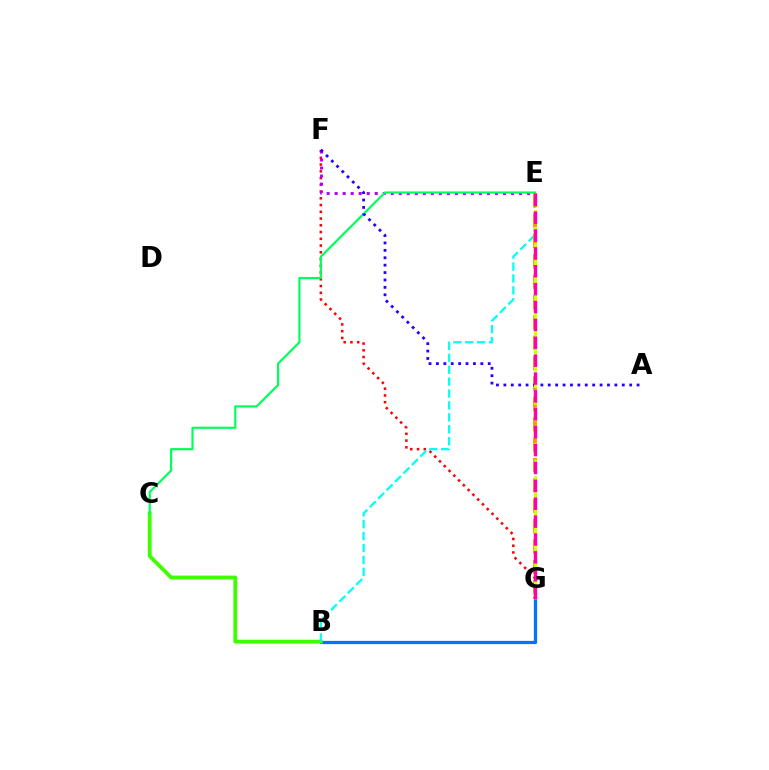{('F', 'G'): [{'color': '#ff0000', 'line_style': 'dotted', 'thickness': 1.83}], ('B', 'G'): [{'color': '#0074ff', 'line_style': 'solid', 'thickness': 2.34}], ('B', 'C'): [{'color': '#3dff00', 'line_style': 'solid', 'thickness': 2.75}], ('B', 'E'): [{'color': '#00fff6', 'line_style': 'dashed', 'thickness': 1.62}], ('E', 'G'): [{'color': '#ff9400', 'line_style': 'dashed', 'thickness': 2.77}, {'color': '#d1ff00', 'line_style': 'dashed', 'thickness': 2.26}, {'color': '#ff00ac', 'line_style': 'dashed', 'thickness': 2.43}], ('E', 'F'): [{'color': '#b900ff', 'line_style': 'dotted', 'thickness': 2.18}], ('C', 'E'): [{'color': '#00ff5c', 'line_style': 'solid', 'thickness': 1.57}], ('A', 'F'): [{'color': '#2500ff', 'line_style': 'dotted', 'thickness': 2.01}]}